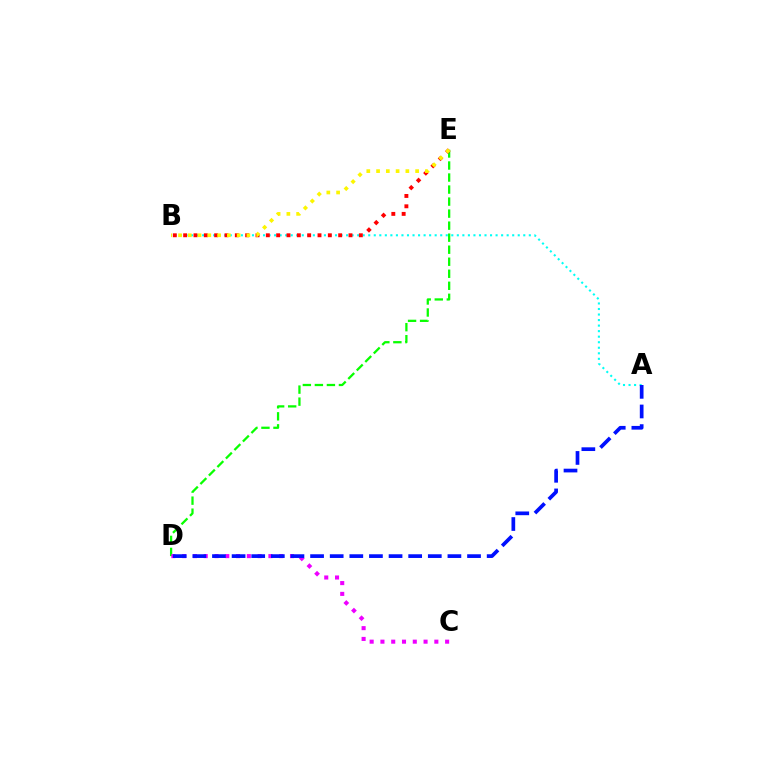{('D', 'E'): [{'color': '#08ff00', 'line_style': 'dashed', 'thickness': 1.63}], ('C', 'D'): [{'color': '#ee00ff', 'line_style': 'dotted', 'thickness': 2.93}], ('A', 'B'): [{'color': '#00fff6', 'line_style': 'dotted', 'thickness': 1.5}], ('A', 'D'): [{'color': '#0010ff', 'line_style': 'dashed', 'thickness': 2.67}], ('B', 'E'): [{'color': '#ff0000', 'line_style': 'dotted', 'thickness': 2.81}, {'color': '#fcf500', 'line_style': 'dotted', 'thickness': 2.65}]}